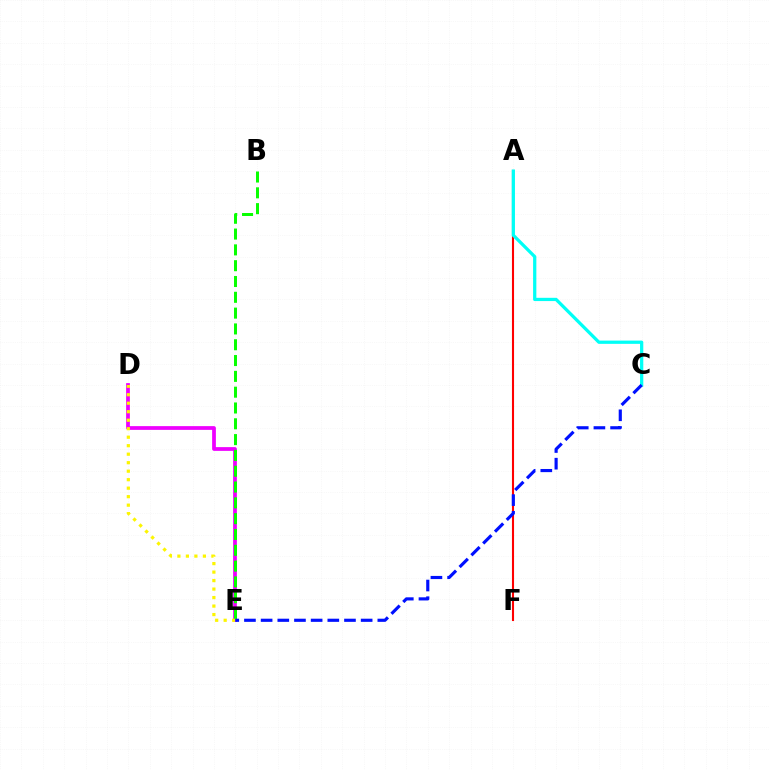{('A', 'F'): [{'color': '#ff0000', 'line_style': 'solid', 'thickness': 1.51}], ('A', 'C'): [{'color': '#00fff6', 'line_style': 'solid', 'thickness': 2.34}], ('D', 'E'): [{'color': '#ee00ff', 'line_style': 'solid', 'thickness': 2.7}, {'color': '#fcf500', 'line_style': 'dotted', 'thickness': 2.31}], ('B', 'E'): [{'color': '#08ff00', 'line_style': 'dashed', 'thickness': 2.15}], ('C', 'E'): [{'color': '#0010ff', 'line_style': 'dashed', 'thickness': 2.26}]}